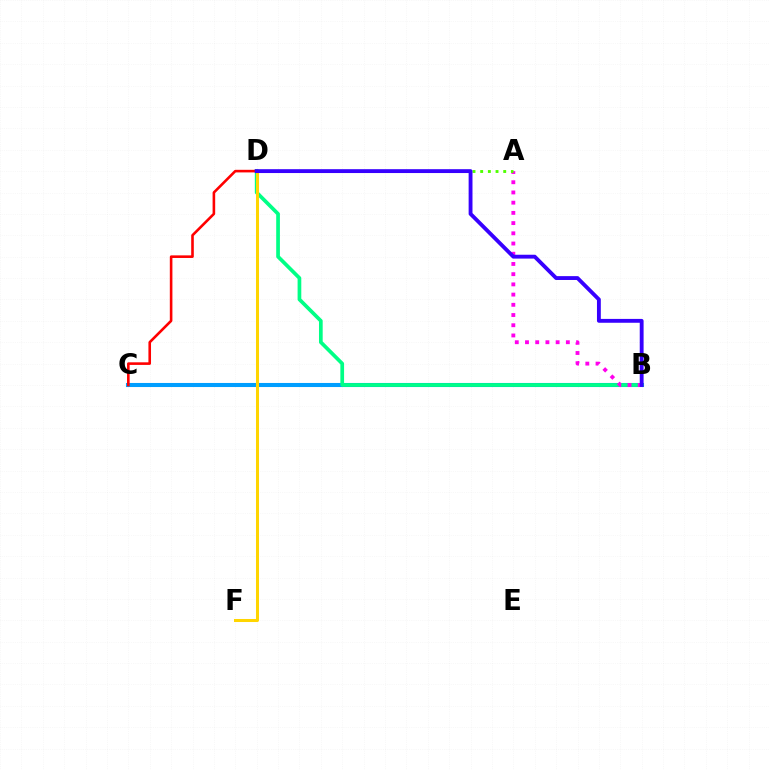{('B', 'C'): [{'color': '#009eff', 'line_style': 'solid', 'thickness': 2.93}], ('B', 'D'): [{'color': '#00ff86', 'line_style': 'solid', 'thickness': 2.66}, {'color': '#3700ff', 'line_style': 'solid', 'thickness': 2.78}], ('C', 'D'): [{'color': '#ff0000', 'line_style': 'solid', 'thickness': 1.87}], ('A', 'B'): [{'color': '#ff00ed', 'line_style': 'dotted', 'thickness': 2.78}], ('A', 'D'): [{'color': '#4fff00', 'line_style': 'dotted', 'thickness': 2.09}], ('D', 'F'): [{'color': '#ffd500', 'line_style': 'solid', 'thickness': 2.18}]}